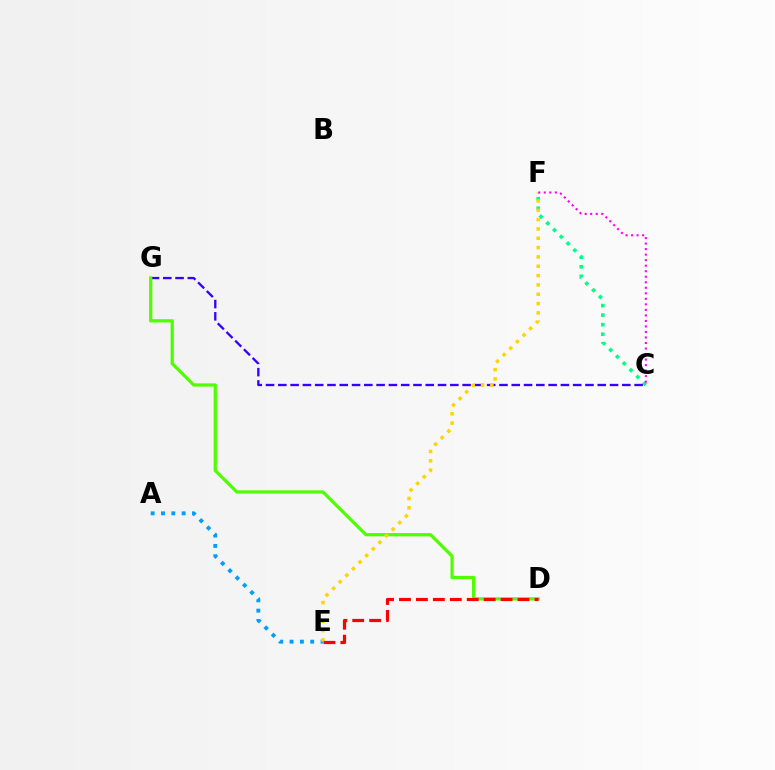{('A', 'E'): [{'color': '#009eff', 'line_style': 'dotted', 'thickness': 2.81}], ('C', 'F'): [{'color': '#00ff86', 'line_style': 'dotted', 'thickness': 2.6}, {'color': '#ff00ed', 'line_style': 'dotted', 'thickness': 1.5}], ('C', 'G'): [{'color': '#3700ff', 'line_style': 'dashed', 'thickness': 1.67}], ('D', 'G'): [{'color': '#4fff00', 'line_style': 'solid', 'thickness': 2.34}], ('E', 'F'): [{'color': '#ffd500', 'line_style': 'dotted', 'thickness': 2.53}], ('D', 'E'): [{'color': '#ff0000', 'line_style': 'dashed', 'thickness': 2.3}]}